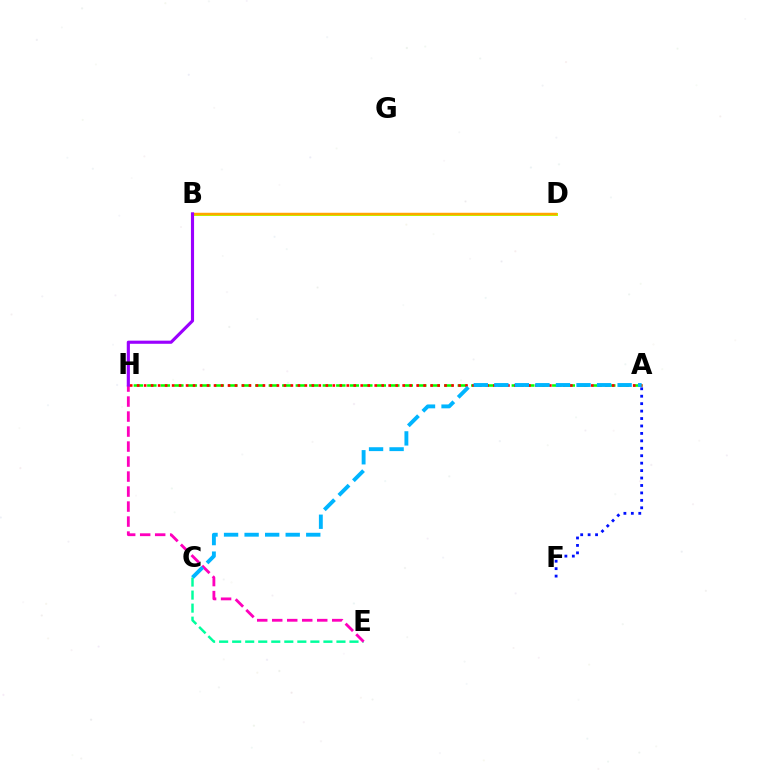{('C', 'E'): [{'color': '#00ff9d', 'line_style': 'dashed', 'thickness': 1.77}], ('A', 'H'): [{'color': '#08ff00', 'line_style': 'dashed', 'thickness': 1.83}, {'color': '#ff0000', 'line_style': 'dotted', 'thickness': 1.9}], ('B', 'D'): [{'color': '#b3ff00', 'line_style': 'solid', 'thickness': 2.15}, {'color': '#ffa500', 'line_style': 'solid', 'thickness': 1.76}], ('E', 'H'): [{'color': '#ff00bd', 'line_style': 'dashed', 'thickness': 2.04}], ('A', 'F'): [{'color': '#0010ff', 'line_style': 'dotted', 'thickness': 2.02}], ('A', 'C'): [{'color': '#00b5ff', 'line_style': 'dashed', 'thickness': 2.79}], ('B', 'H'): [{'color': '#9b00ff', 'line_style': 'solid', 'thickness': 2.25}]}